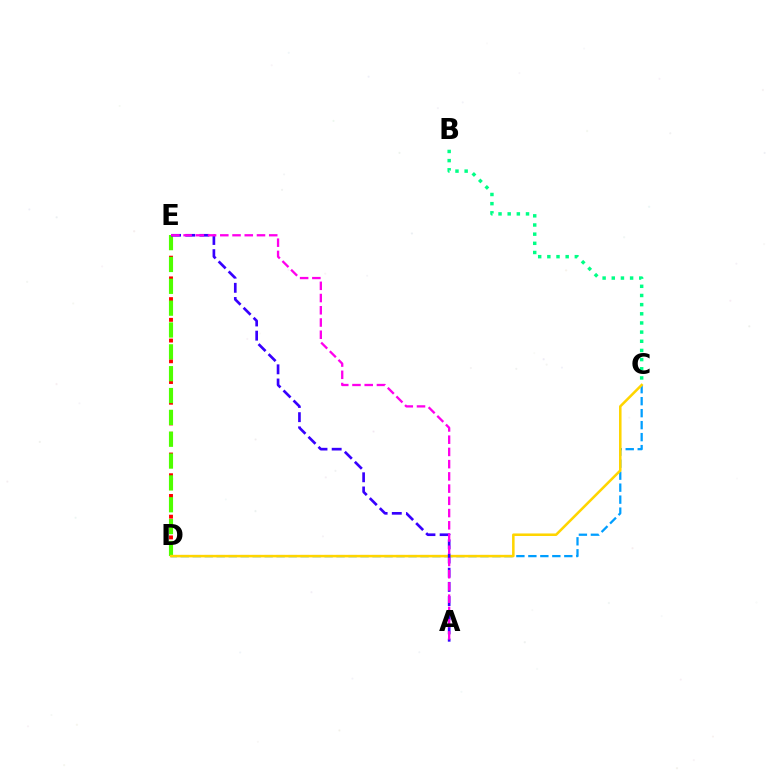{('C', 'D'): [{'color': '#009eff', 'line_style': 'dashed', 'thickness': 1.63}, {'color': '#ffd500', 'line_style': 'solid', 'thickness': 1.83}], ('D', 'E'): [{'color': '#ff0000', 'line_style': 'dotted', 'thickness': 2.81}, {'color': '#4fff00', 'line_style': 'dashed', 'thickness': 2.97}], ('B', 'C'): [{'color': '#00ff86', 'line_style': 'dotted', 'thickness': 2.49}], ('A', 'E'): [{'color': '#3700ff', 'line_style': 'dashed', 'thickness': 1.93}, {'color': '#ff00ed', 'line_style': 'dashed', 'thickness': 1.66}]}